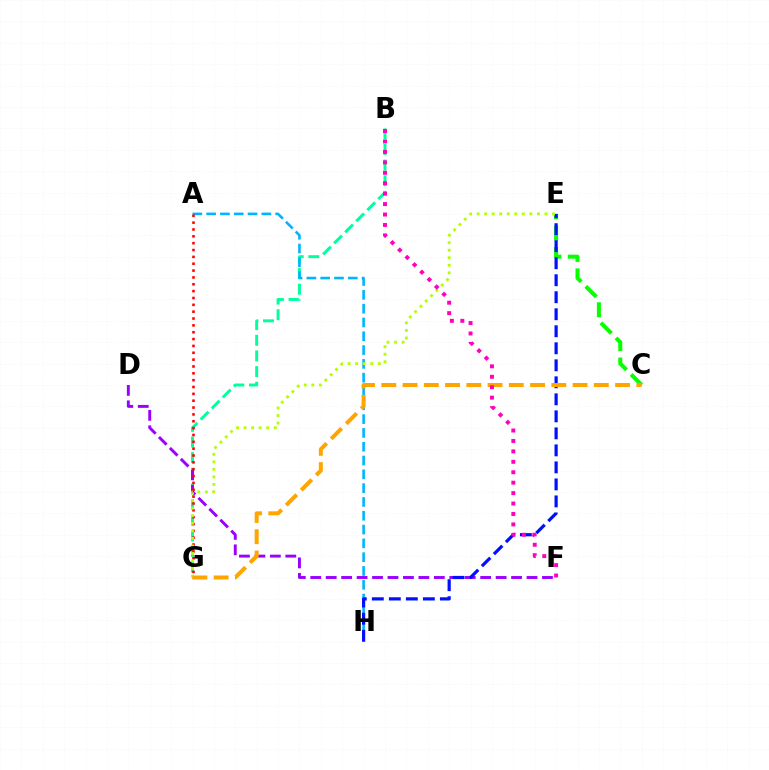{('B', 'G'): [{'color': '#00ff9d', 'line_style': 'dashed', 'thickness': 2.13}], ('D', 'F'): [{'color': '#9b00ff', 'line_style': 'dashed', 'thickness': 2.1}], ('C', 'E'): [{'color': '#08ff00', 'line_style': 'dashed', 'thickness': 2.9}], ('A', 'H'): [{'color': '#00b5ff', 'line_style': 'dashed', 'thickness': 1.88}], ('E', 'H'): [{'color': '#0010ff', 'line_style': 'dashed', 'thickness': 2.31}], ('A', 'G'): [{'color': '#ff0000', 'line_style': 'dotted', 'thickness': 1.86}], ('E', 'G'): [{'color': '#b3ff00', 'line_style': 'dotted', 'thickness': 2.05}], ('C', 'G'): [{'color': '#ffa500', 'line_style': 'dashed', 'thickness': 2.89}], ('B', 'F'): [{'color': '#ff00bd', 'line_style': 'dotted', 'thickness': 2.83}]}